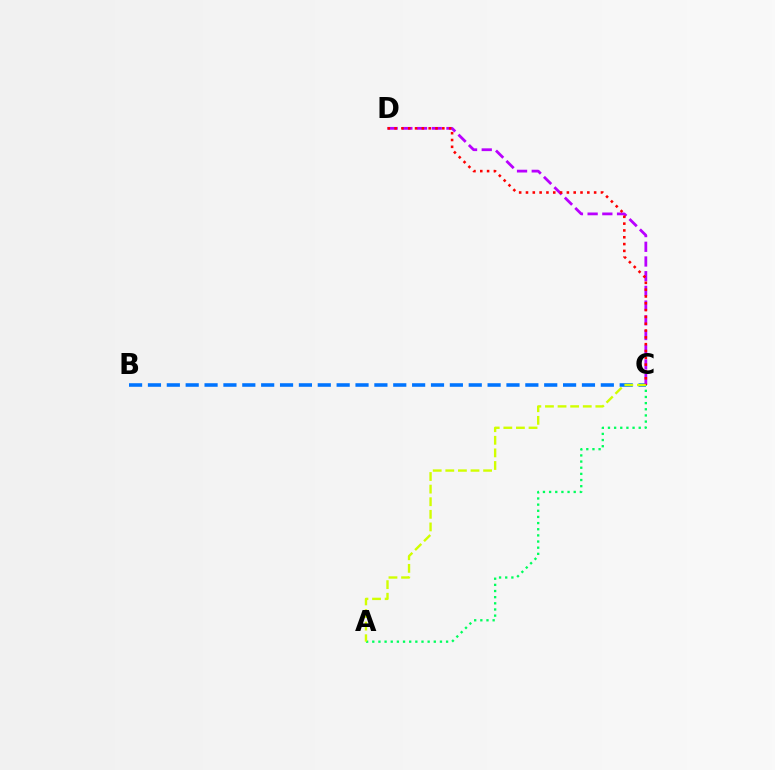{('B', 'C'): [{'color': '#0074ff', 'line_style': 'dashed', 'thickness': 2.56}], ('C', 'D'): [{'color': '#b900ff', 'line_style': 'dashed', 'thickness': 2.0}, {'color': '#ff0000', 'line_style': 'dotted', 'thickness': 1.85}], ('A', 'C'): [{'color': '#00ff5c', 'line_style': 'dotted', 'thickness': 1.67}, {'color': '#d1ff00', 'line_style': 'dashed', 'thickness': 1.71}]}